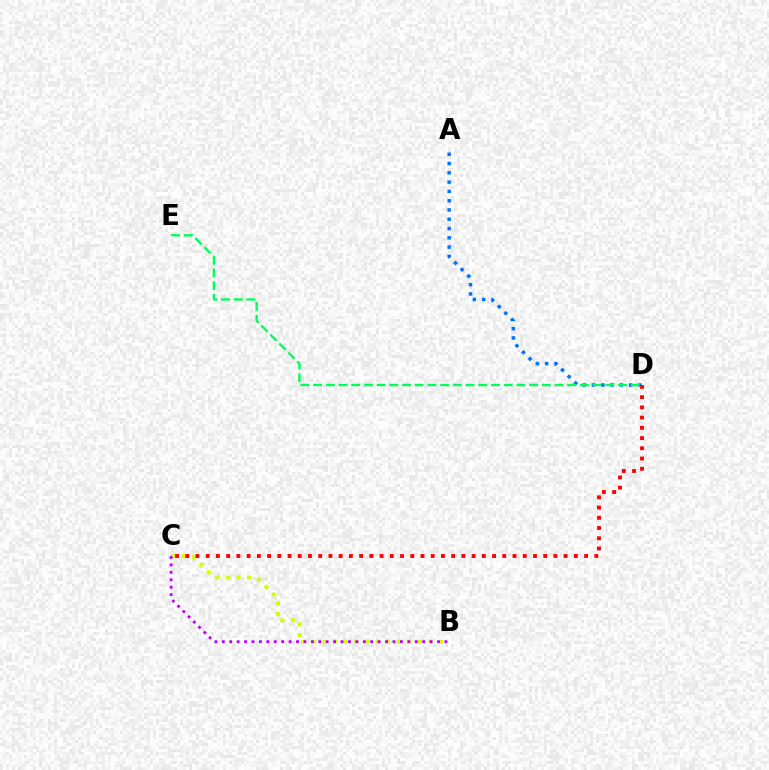{('B', 'C'): [{'color': '#d1ff00', 'line_style': 'dotted', 'thickness': 2.88}, {'color': '#b900ff', 'line_style': 'dotted', 'thickness': 2.02}], ('A', 'D'): [{'color': '#0074ff', 'line_style': 'dotted', 'thickness': 2.52}], ('D', 'E'): [{'color': '#00ff5c', 'line_style': 'dashed', 'thickness': 1.73}], ('C', 'D'): [{'color': '#ff0000', 'line_style': 'dotted', 'thickness': 2.78}]}